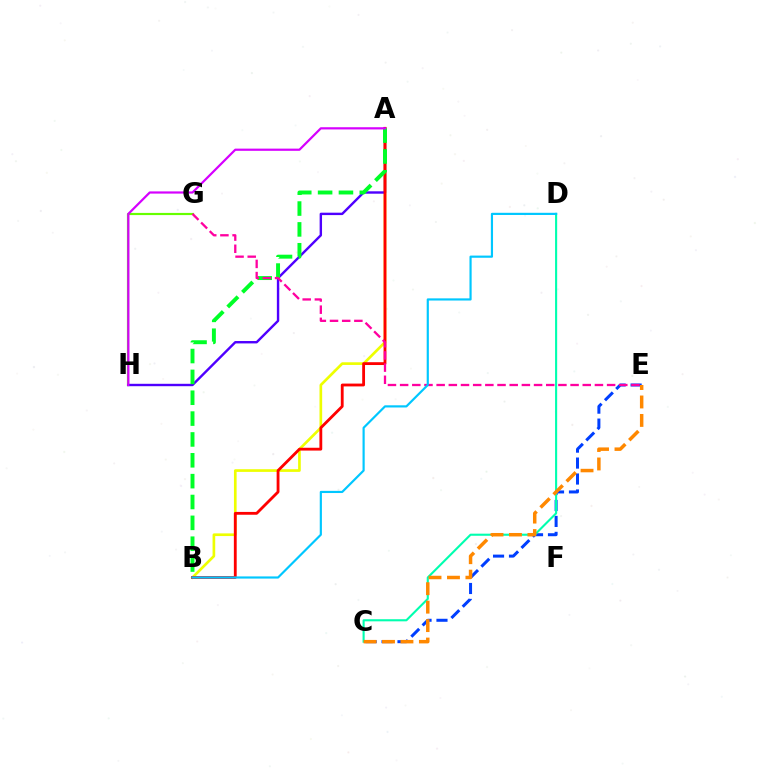{('G', 'H'): [{'color': '#66ff00', 'line_style': 'solid', 'thickness': 1.57}], ('C', 'E'): [{'color': '#003fff', 'line_style': 'dashed', 'thickness': 2.17}, {'color': '#ff8800', 'line_style': 'dashed', 'thickness': 2.51}], ('A', 'B'): [{'color': '#eeff00', 'line_style': 'solid', 'thickness': 1.92}, {'color': '#ff0000', 'line_style': 'solid', 'thickness': 2.04}, {'color': '#00ff27', 'line_style': 'dashed', 'thickness': 2.83}], ('A', 'H'): [{'color': '#4f00ff', 'line_style': 'solid', 'thickness': 1.73}, {'color': '#d600ff', 'line_style': 'solid', 'thickness': 1.59}], ('C', 'D'): [{'color': '#00ffaf', 'line_style': 'solid', 'thickness': 1.52}], ('E', 'G'): [{'color': '#ff00a0', 'line_style': 'dashed', 'thickness': 1.65}], ('B', 'D'): [{'color': '#00c7ff', 'line_style': 'solid', 'thickness': 1.56}]}